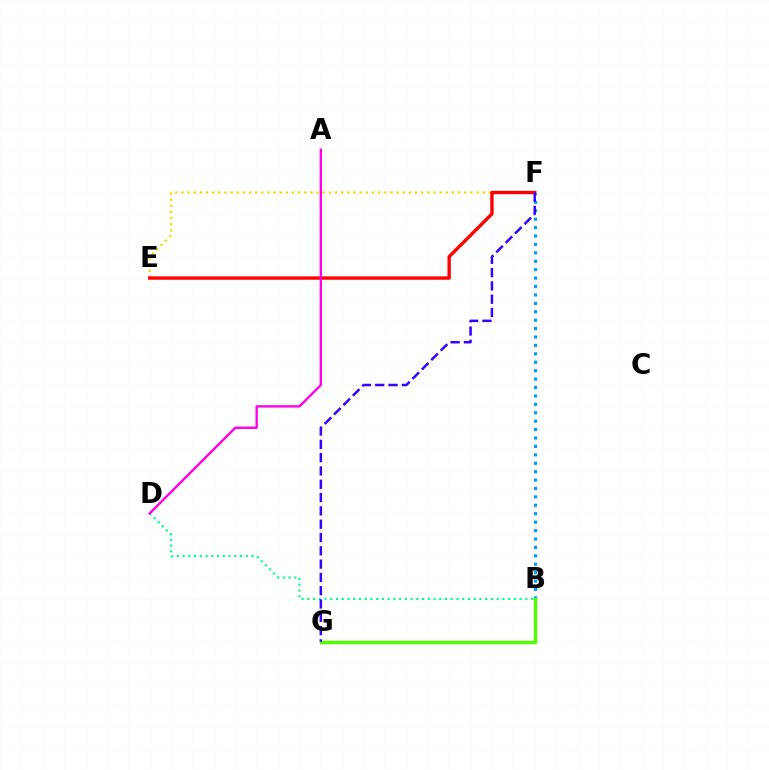{('E', 'F'): [{'color': '#ffd500', 'line_style': 'dotted', 'thickness': 1.67}, {'color': '#ff0000', 'line_style': 'solid', 'thickness': 2.43}], ('B', 'F'): [{'color': '#009eff', 'line_style': 'dotted', 'thickness': 2.29}], ('B', 'G'): [{'color': '#4fff00', 'line_style': 'solid', 'thickness': 2.46}], ('B', 'D'): [{'color': '#00ff86', 'line_style': 'dotted', 'thickness': 1.56}], ('A', 'D'): [{'color': '#ff00ed', 'line_style': 'solid', 'thickness': 1.72}], ('F', 'G'): [{'color': '#3700ff', 'line_style': 'dashed', 'thickness': 1.81}]}